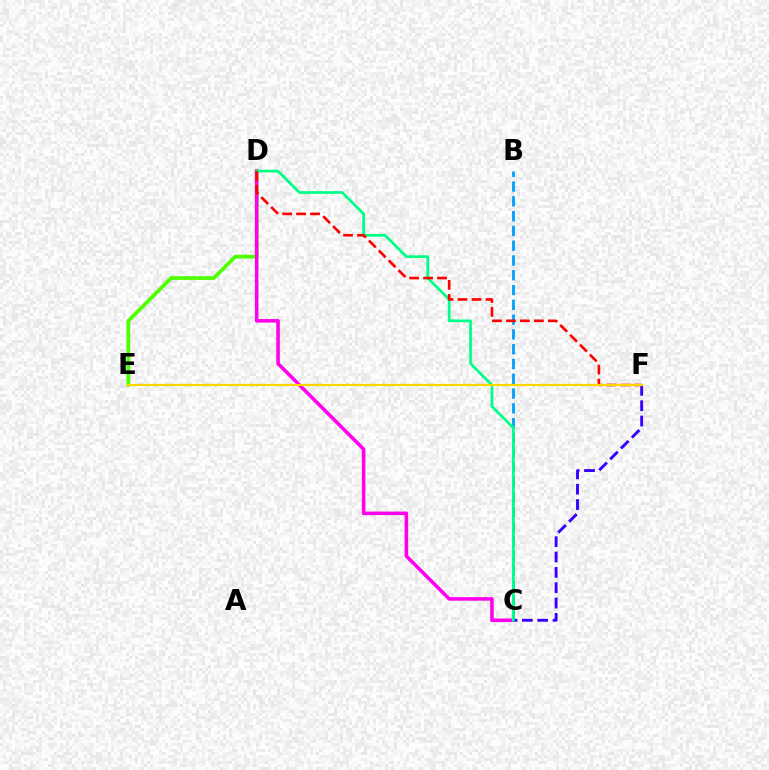{('D', 'E'): [{'color': '#4fff00', 'line_style': 'solid', 'thickness': 2.71}], ('B', 'C'): [{'color': '#009eff', 'line_style': 'dashed', 'thickness': 2.01}], ('C', 'D'): [{'color': '#ff00ed', 'line_style': 'solid', 'thickness': 2.56}, {'color': '#00ff86', 'line_style': 'solid', 'thickness': 1.97}], ('C', 'F'): [{'color': '#3700ff', 'line_style': 'dashed', 'thickness': 2.08}], ('D', 'F'): [{'color': '#ff0000', 'line_style': 'dashed', 'thickness': 1.9}], ('E', 'F'): [{'color': '#ffd500', 'line_style': 'solid', 'thickness': 1.57}]}